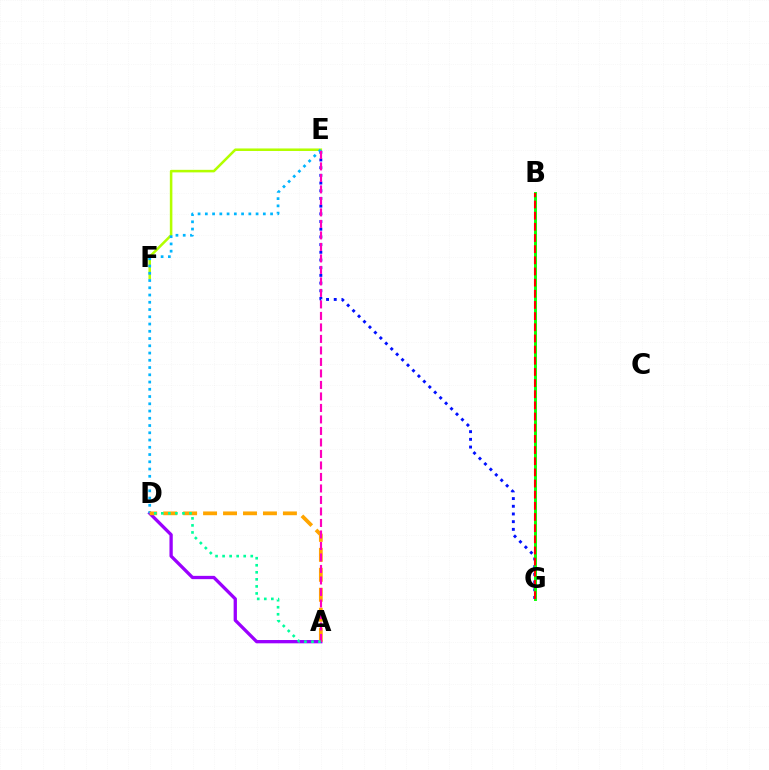{('A', 'D'): [{'color': '#9b00ff', 'line_style': 'solid', 'thickness': 2.37}, {'color': '#ffa500', 'line_style': 'dashed', 'thickness': 2.71}, {'color': '#00ff9d', 'line_style': 'dotted', 'thickness': 1.91}], ('E', 'F'): [{'color': '#b3ff00', 'line_style': 'solid', 'thickness': 1.83}], ('E', 'G'): [{'color': '#0010ff', 'line_style': 'dotted', 'thickness': 2.09}], ('B', 'G'): [{'color': '#08ff00', 'line_style': 'solid', 'thickness': 2.1}, {'color': '#ff0000', 'line_style': 'dashed', 'thickness': 1.52}], ('D', 'E'): [{'color': '#00b5ff', 'line_style': 'dotted', 'thickness': 1.97}], ('A', 'E'): [{'color': '#ff00bd', 'line_style': 'dashed', 'thickness': 1.56}]}